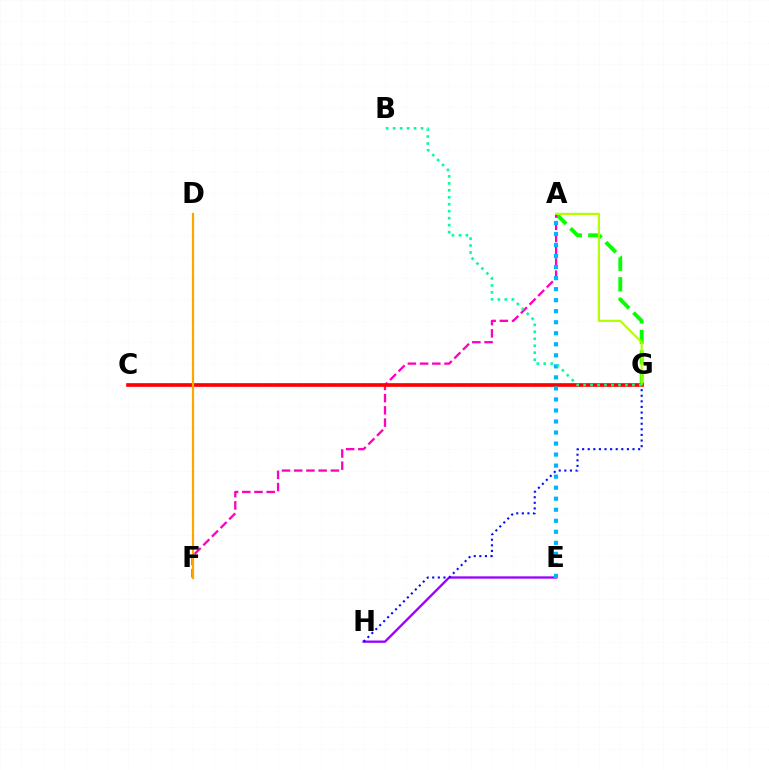{('A', 'G'): [{'color': '#08ff00', 'line_style': 'dashed', 'thickness': 2.78}, {'color': '#b3ff00', 'line_style': 'solid', 'thickness': 1.57}], ('E', 'H'): [{'color': '#9b00ff', 'line_style': 'solid', 'thickness': 1.66}], ('A', 'F'): [{'color': '#ff00bd', 'line_style': 'dashed', 'thickness': 1.66}], ('C', 'G'): [{'color': '#ff0000', 'line_style': 'solid', 'thickness': 2.65}], ('D', 'F'): [{'color': '#ffa500', 'line_style': 'solid', 'thickness': 1.6}], ('A', 'E'): [{'color': '#00b5ff', 'line_style': 'dotted', 'thickness': 3.0}], ('G', 'H'): [{'color': '#0010ff', 'line_style': 'dotted', 'thickness': 1.52}], ('B', 'G'): [{'color': '#00ff9d', 'line_style': 'dotted', 'thickness': 1.89}]}